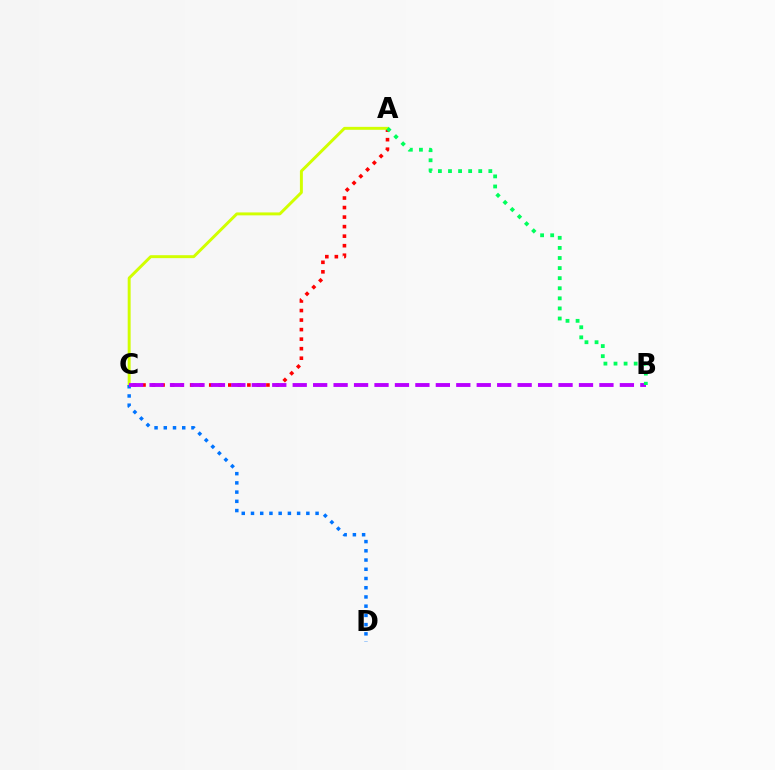{('A', 'C'): [{'color': '#ff0000', 'line_style': 'dotted', 'thickness': 2.59}, {'color': '#d1ff00', 'line_style': 'solid', 'thickness': 2.12}], ('C', 'D'): [{'color': '#0074ff', 'line_style': 'dotted', 'thickness': 2.51}], ('B', 'C'): [{'color': '#b900ff', 'line_style': 'dashed', 'thickness': 2.78}], ('A', 'B'): [{'color': '#00ff5c', 'line_style': 'dotted', 'thickness': 2.74}]}